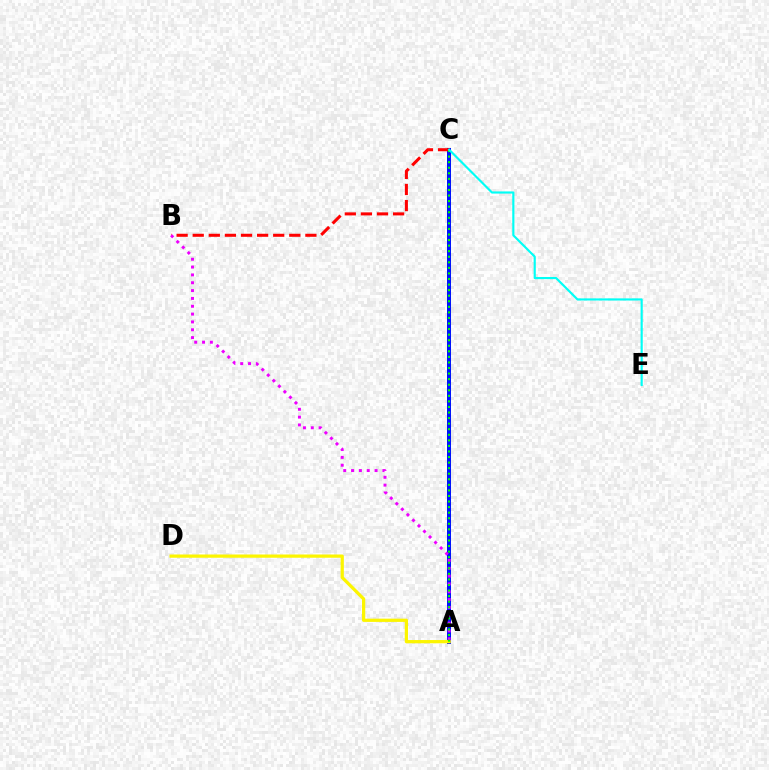{('A', 'C'): [{'color': '#0010ff', 'line_style': 'solid', 'thickness': 2.88}, {'color': '#08ff00', 'line_style': 'dotted', 'thickness': 1.51}], ('A', 'D'): [{'color': '#fcf500', 'line_style': 'solid', 'thickness': 2.34}], ('B', 'C'): [{'color': '#ff0000', 'line_style': 'dashed', 'thickness': 2.19}], ('A', 'B'): [{'color': '#ee00ff', 'line_style': 'dotted', 'thickness': 2.13}], ('C', 'E'): [{'color': '#00fff6', 'line_style': 'solid', 'thickness': 1.55}]}